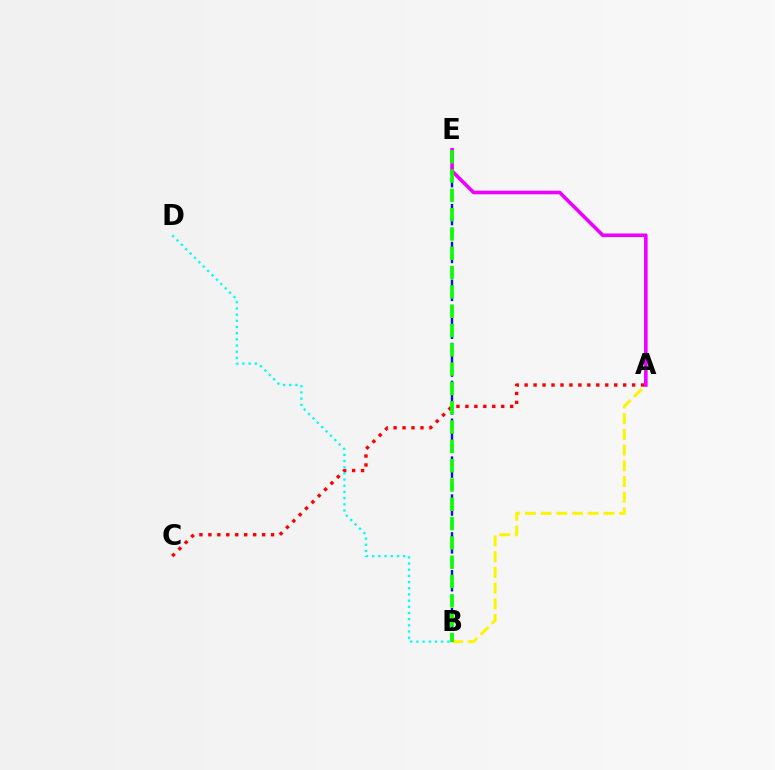{('A', 'C'): [{'color': '#ff0000', 'line_style': 'dotted', 'thickness': 2.43}], ('B', 'D'): [{'color': '#00fff6', 'line_style': 'dotted', 'thickness': 1.68}], ('A', 'B'): [{'color': '#fcf500', 'line_style': 'dashed', 'thickness': 2.13}], ('B', 'E'): [{'color': '#0010ff', 'line_style': 'dashed', 'thickness': 1.72}, {'color': '#08ff00', 'line_style': 'dashed', 'thickness': 2.62}], ('A', 'E'): [{'color': '#ee00ff', 'line_style': 'solid', 'thickness': 2.6}]}